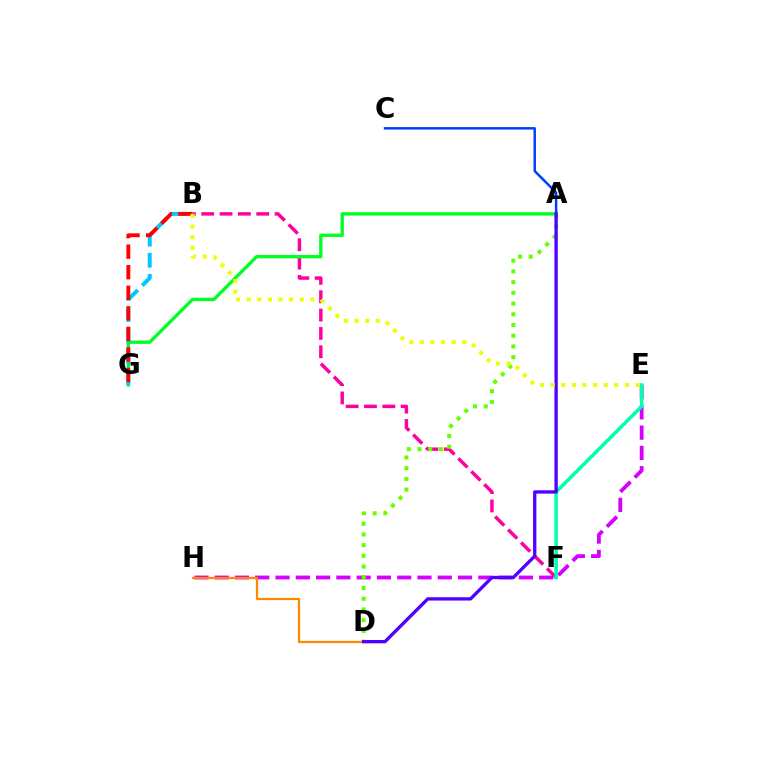{('E', 'H'): [{'color': '#d600ff', 'line_style': 'dashed', 'thickness': 2.75}], ('B', 'F'): [{'color': '#ff00a0', 'line_style': 'dashed', 'thickness': 2.49}], ('A', 'G'): [{'color': '#00ff27', 'line_style': 'solid', 'thickness': 2.4}], ('E', 'F'): [{'color': '#00ffaf', 'line_style': 'solid', 'thickness': 2.55}], ('B', 'G'): [{'color': '#00c7ff', 'line_style': 'dashed', 'thickness': 2.86}, {'color': '#ff0000', 'line_style': 'dashed', 'thickness': 2.79}], ('D', 'H'): [{'color': '#ff8800', 'line_style': 'solid', 'thickness': 1.62}], ('A', 'D'): [{'color': '#66ff00', 'line_style': 'dotted', 'thickness': 2.91}, {'color': '#4f00ff', 'line_style': 'solid', 'thickness': 2.39}], ('A', 'C'): [{'color': '#003fff', 'line_style': 'solid', 'thickness': 1.78}], ('B', 'E'): [{'color': '#eeff00', 'line_style': 'dotted', 'thickness': 2.88}]}